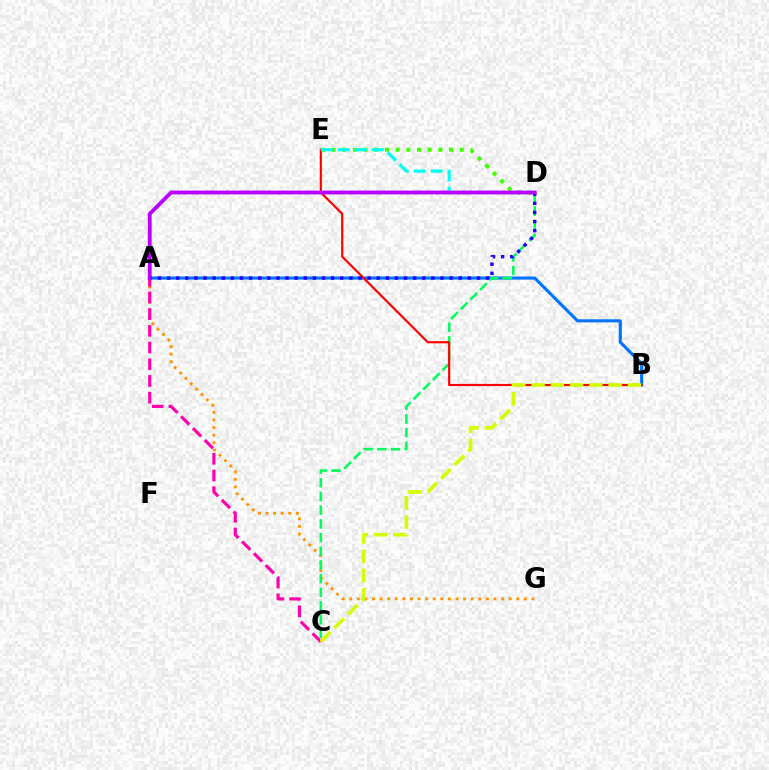{('A', 'B'): [{'color': '#0074ff', 'line_style': 'solid', 'thickness': 2.24}], ('A', 'G'): [{'color': '#ff9400', 'line_style': 'dotted', 'thickness': 2.06}], ('C', 'D'): [{'color': '#00ff5c', 'line_style': 'dashed', 'thickness': 1.86}], ('D', 'E'): [{'color': '#3dff00', 'line_style': 'dotted', 'thickness': 2.9}, {'color': '#00fff6', 'line_style': 'dashed', 'thickness': 2.3}], ('B', 'E'): [{'color': '#ff0000', 'line_style': 'solid', 'thickness': 1.56}], ('A', 'C'): [{'color': '#ff00ac', 'line_style': 'dashed', 'thickness': 2.27}], ('A', 'D'): [{'color': '#2500ff', 'line_style': 'dotted', 'thickness': 2.48}, {'color': '#b900ff', 'line_style': 'solid', 'thickness': 2.75}], ('B', 'C'): [{'color': '#d1ff00', 'line_style': 'dashed', 'thickness': 2.62}]}